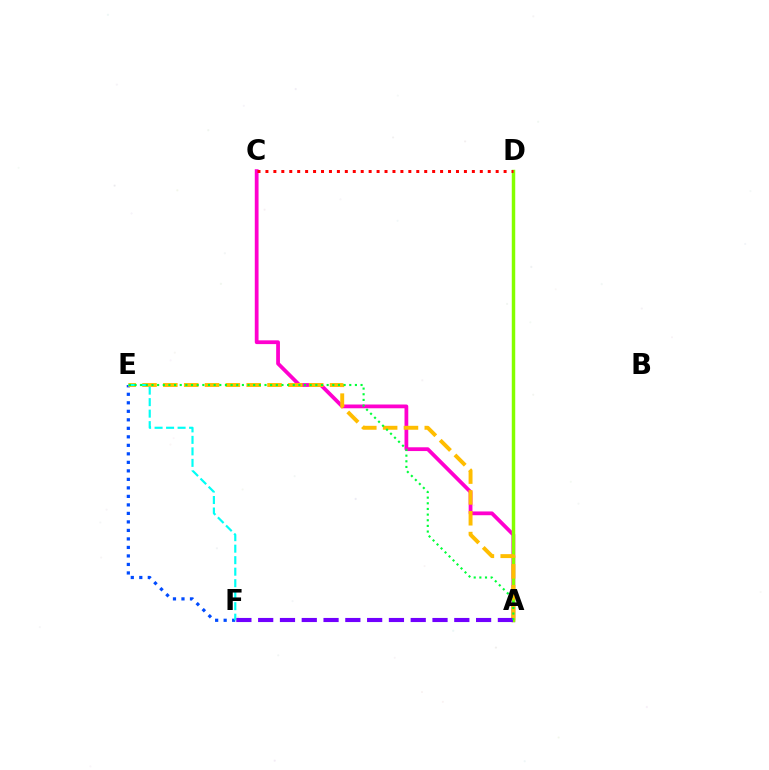{('A', 'C'): [{'color': '#ff00cf', 'line_style': 'solid', 'thickness': 2.71}], ('A', 'D'): [{'color': '#84ff00', 'line_style': 'solid', 'thickness': 2.48}], ('E', 'F'): [{'color': '#004bff', 'line_style': 'dotted', 'thickness': 2.31}, {'color': '#00fff6', 'line_style': 'dashed', 'thickness': 1.56}], ('A', 'E'): [{'color': '#ffbd00', 'line_style': 'dashed', 'thickness': 2.83}, {'color': '#00ff39', 'line_style': 'dotted', 'thickness': 1.54}], ('C', 'D'): [{'color': '#ff0000', 'line_style': 'dotted', 'thickness': 2.16}], ('A', 'F'): [{'color': '#7200ff', 'line_style': 'dashed', 'thickness': 2.96}]}